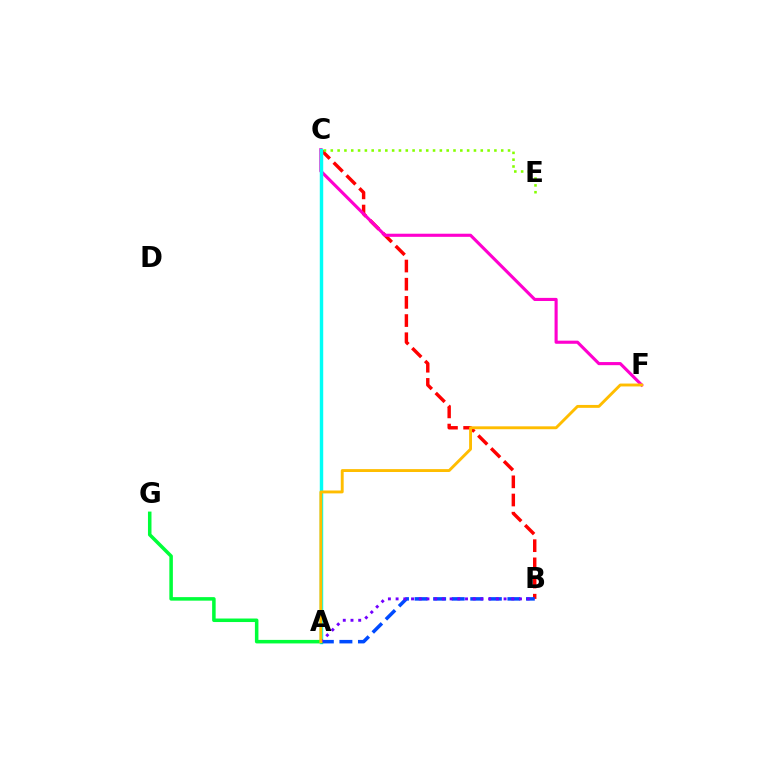{('B', 'C'): [{'color': '#ff0000', 'line_style': 'dashed', 'thickness': 2.47}], ('C', 'F'): [{'color': '#ff00cf', 'line_style': 'solid', 'thickness': 2.24}], ('A', 'C'): [{'color': '#00fff6', 'line_style': 'solid', 'thickness': 2.48}], ('A', 'B'): [{'color': '#004bff', 'line_style': 'dashed', 'thickness': 2.52}, {'color': '#7200ff', 'line_style': 'dotted', 'thickness': 2.1}], ('A', 'G'): [{'color': '#00ff39', 'line_style': 'solid', 'thickness': 2.54}], ('C', 'E'): [{'color': '#84ff00', 'line_style': 'dotted', 'thickness': 1.85}], ('A', 'F'): [{'color': '#ffbd00', 'line_style': 'solid', 'thickness': 2.08}]}